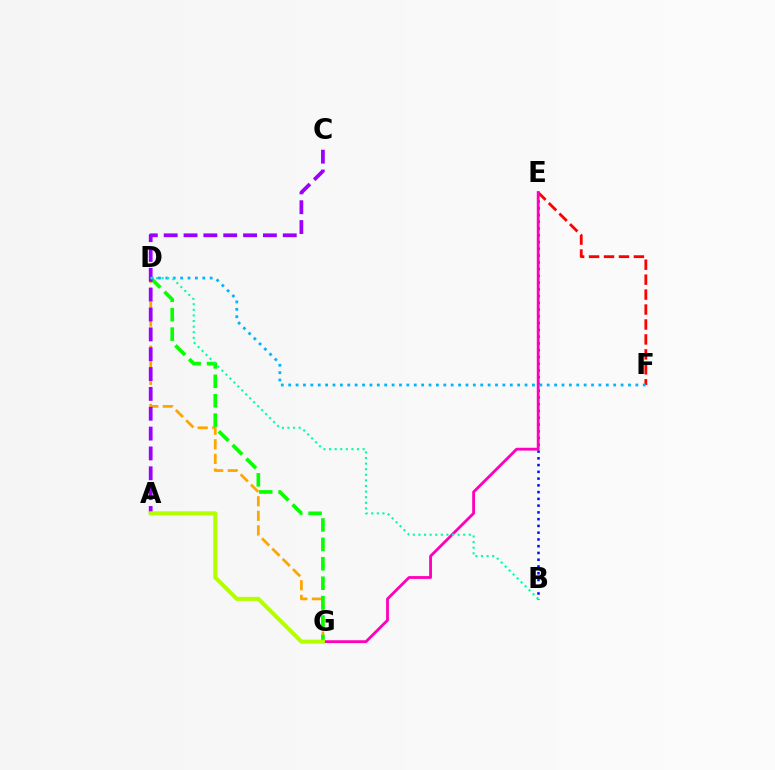{('B', 'E'): [{'color': '#0010ff', 'line_style': 'dotted', 'thickness': 1.84}], ('D', 'G'): [{'color': '#ffa500', 'line_style': 'dashed', 'thickness': 1.98}, {'color': '#08ff00', 'line_style': 'dashed', 'thickness': 2.64}], ('E', 'F'): [{'color': '#ff0000', 'line_style': 'dashed', 'thickness': 2.03}], ('E', 'G'): [{'color': '#ff00bd', 'line_style': 'solid', 'thickness': 2.03}], ('A', 'C'): [{'color': '#9b00ff', 'line_style': 'dashed', 'thickness': 2.7}], ('D', 'F'): [{'color': '#00b5ff', 'line_style': 'dotted', 'thickness': 2.01}], ('B', 'D'): [{'color': '#00ff9d', 'line_style': 'dotted', 'thickness': 1.52}], ('A', 'G'): [{'color': '#b3ff00', 'line_style': 'solid', 'thickness': 2.92}]}